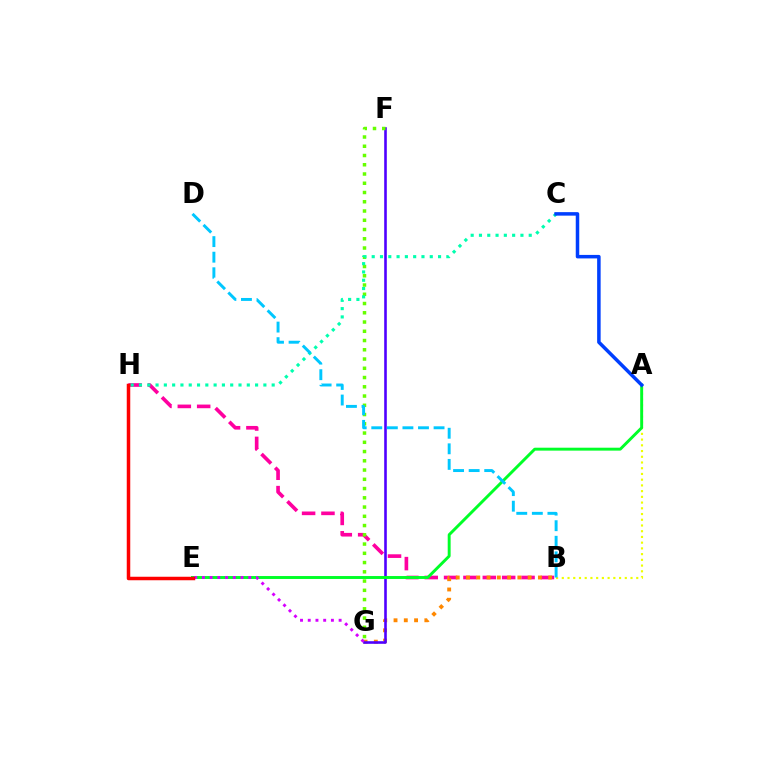{('B', 'H'): [{'color': '#ff00a0', 'line_style': 'dashed', 'thickness': 2.63}], ('B', 'G'): [{'color': '#ff8800', 'line_style': 'dotted', 'thickness': 2.79}], ('F', 'G'): [{'color': '#4f00ff', 'line_style': 'solid', 'thickness': 1.88}, {'color': '#66ff00', 'line_style': 'dotted', 'thickness': 2.51}], ('C', 'H'): [{'color': '#00ffaf', 'line_style': 'dotted', 'thickness': 2.25}], ('A', 'B'): [{'color': '#eeff00', 'line_style': 'dotted', 'thickness': 1.56}], ('A', 'E'): [{'color': '#00ff27', 'line_style': 'solid', 'thickness': 2.11}], ('E', 'G'): [{'color': '#d600ff', 'line_style': 'dotted', 'thickness': 2.1}], ('E', 'H'): [{'color': '#ff0000', 'line_style': 'solid', 'thickness': 2.52}], ('A', 'C'): [{'color': '#003fff', 'line_style': 'solid', 'thickness': 2.52}], ('B', 'D'): [{'color': '#00c7ff', 'line_style': 'dashed', 'thickness': 2.12}]}